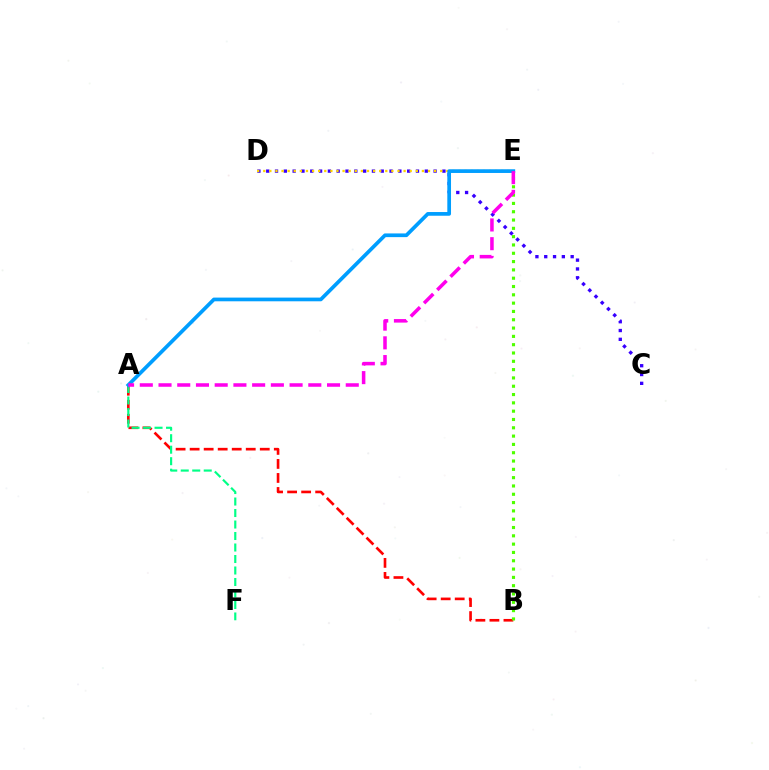{('C', 'D'): [{'color': '#3700ff', 'line_style': 'dotted', 'thickness': 2.39}], ('A', 'B'): [{'color': '#ff0000', 'line_style': 'dashed', 'thickness': 1.91}], ('B', 'E'): [{'color': '#4fff00', 'line_style': 'dotted', 'thickness': 2.26}], ('D', 'E'): [{'color': '#ffd500', 'line_style': 'dotted', 'thickness': 1.66}], ('A', 'F'): [{'color': '#00ff86', 'line_style': 'dashed', 'thickness': 1.56}], ('A', 'E'): [{'color': '#009eff', 'line_style': 'solid', 'thickness': 2.67}, {'color': '#ff00ed', 'line_style': 'dashed', 'thickness': 2.54}]}